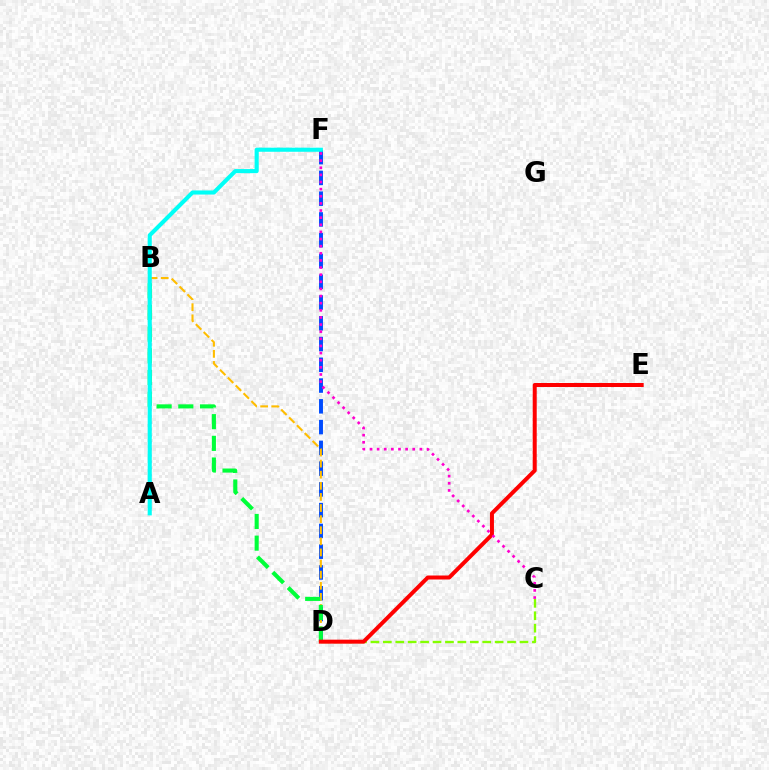{('D', 'F'): [{'color': '#004bff', 'line_style': 'dashed', 'thickness': 2.82}], ('C', 'D'): [{'color': '#84ff00', 'line_style': 'dashed', 'thickness': 1.69}], ('A', 'B'): [{'color': '#7200ff', 'line_style': 'dotted', 'thickness': 1.77}], ('B', 'D'): [{'color': '#ffbd00', 'line_style': 'dashed', 'thickness': 1.51}, {'color': '#00ff39', 'line_style': 'dashed', 'thickness': 2.94}], ('A', 'F'): [{'color': '#00fff6', 'line_style': 'solid', 'thickness': 2.95}], ('D', 'E'): [{'color': '#ff0000', 'line_style': 'solid', 'thickness': 2.88}], ('C', 'F'): [{'color': '#ff00cf', 'line_style': 'dotted', 'thickness': 1.94}]}